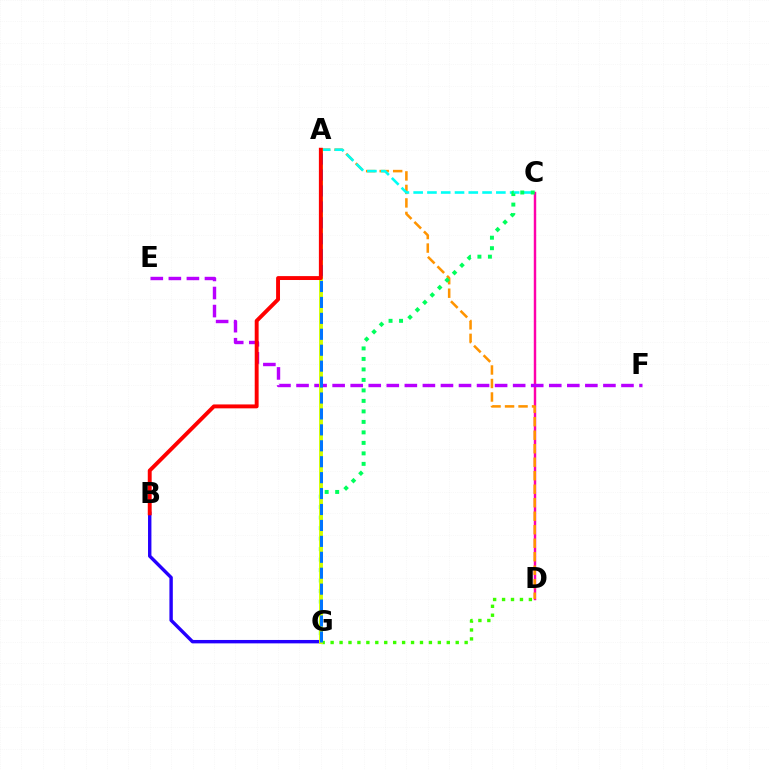{('C', 'D'): [{'color': '#ff00ac', 'line_style': 'solid', 'thickness': 1.76}], ('B', 'G'): [{'color': '#2500ff', 'line_style': 'solid', 'thickness': 2.45}], ('A', 'D'): [{'color': '#ff9400', 'line_style': 'dashed', 'thickness': 1.83}], ('A', 'C'): [{'color': '#00fff6', 'line_style': 'dashed', 'thickness': 1.87}], ('D', 'G'): [{'color': '#3dff00', 'line_style': 'dotted', 'thickness': 2.43}], ('E', 'F'): [{'color': '#b900ff', 'line_style': 'dashed', 'thickness': 2.45}], ('C', 'G'): [{'color': '#00ff5c', 'line_style': 'dotted', 'thickness': 2.85}], ('A', 'G'): [{'color': '#d1ff00', 'line_style': 'solid', 'thickness': 2.8}, {'color': '#0074ff', 'line_style': 'dashed', 'thickness': 2.16}], ('A', 'B'): [{'color': '#ff0000', 'line_style': 'solid', 'thickness': 2.81}]}